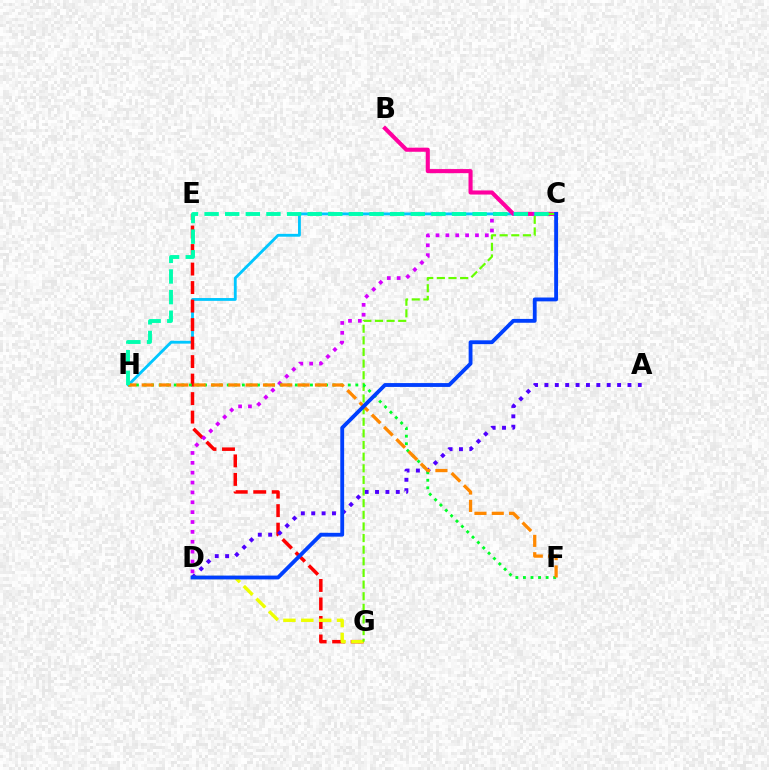{('C', 'H'): [{'color': '#00c7ff', 'line_style': 'solid', 'thickness': 2.05}, {'color': '#00ffaf', 'line_style': 'dashed', 'thickness': 2.8}], ('E', 'G'): [{'color': '#ff0000', 'line_style': 'dashed', 'thickness': 2.51}], ('A', 'D'): [{'color': '#4f00ff', 'line_style': 'dotted', 'thickness': 2.82}], ('B', 'C'): [{'color': '#ff00a0', 'line_style': 'solid', 'thickness': 2.94}], ('D', 'G'): [{'color': '#eeff00', 'line_style': 'dashed', 'thickness': 2.43}], ('C', 'D'): [{'color': '#d600ff', 'line_style': 'dotted', 'thickness': 2.68}, {'color': '#003fff', 'line_style': 'solid', 'thickness': 2.76}], ('C', 'G'): [{'color': '#66ff00', 'line_style': 'dashed', 'thickness': 1.58}], ('F', 'H'): [{'color': '#00ff27', 'line_style': 'dotted', 'thickness': 2.06}, {'color': '#ff8800', 'line_style': 'dashed', 'thickness': 2.35}]}